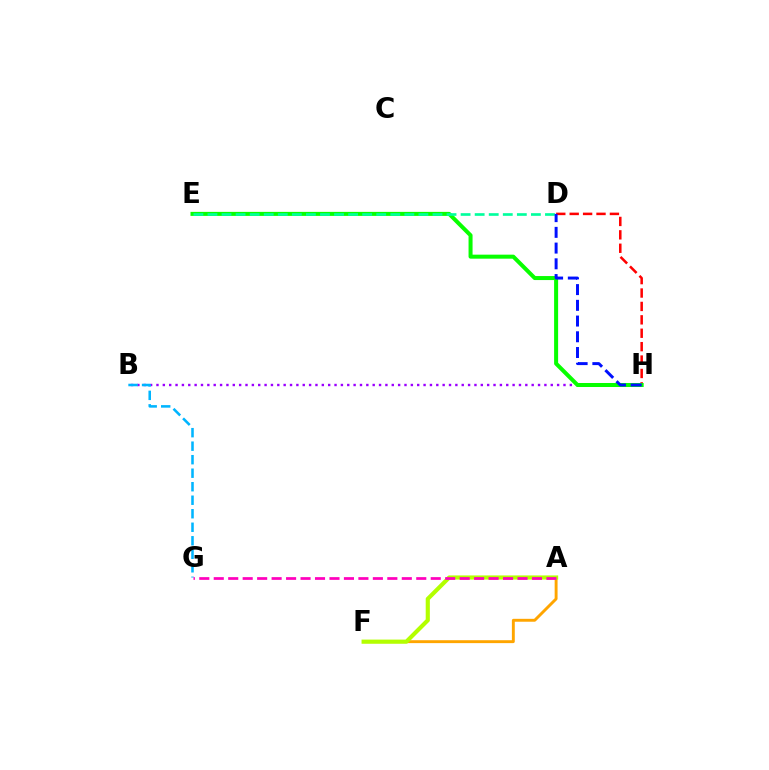{('B', 'H'): [{'color': '#9b00ff', 'line_style': 'dotted', 'thickness': 1.73}], ('A', 'F'): [{'color': '#ffa500', 'line_style': 'solid', 'thickness': 2.09}, {'color': '#b3ff00', 'line_style': 'solid', 'thickness': 2.98}], ('B', 'G'): [{'color': '#00b5ff', 'line_style': 'dashed', 'thickness': 1.84}], ('D', 'H'): [{'color': '#ff0000', 'line_style': 'dashed', 'thickness': 1.82}, {'color': '#0010ff', 'line_style': 'dashed', 'thickness': 2.14}], ('E', 'H'): [{'color': '#08ff00', 'line_style': 'solid', 'thickness': 2.89}], ('D', 'E'): [{'color': '#00ff9d', 'line_style': 'dashed', 'thickness': 1.91}], ('A', 'G'): [{'color': '#ff00bd', 'line_style': 'dashed', 'thickness': 1.97}]}